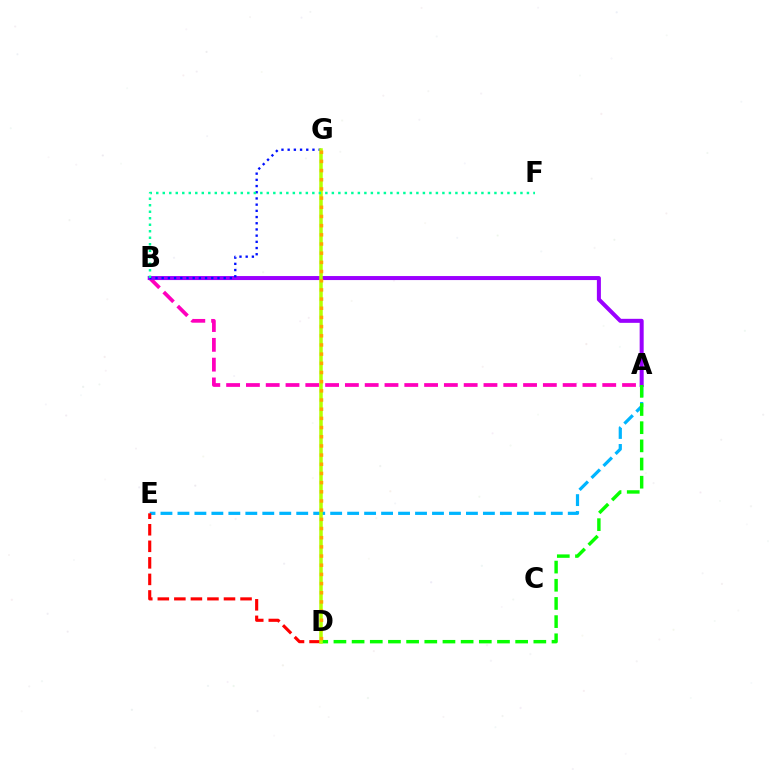{('A', 'E'): [{'color': '#00b5ff', 'line_style': 'dashed', 'thickness': 2.31}], ('D', 'E'): [{'color': '#ff0000', 'line_style': 'dashed', 'thickness': 2.25}], ('A', 'B'): [{'color': '#ff00bd', 'line_style': 'dashed', 'thickness': 2.69}, {'color': '#9b00ff', 'line_style': 'solid', 'thickness': 2.89}], ('A', 'D'): [{'color': '#08ff00', 'line_style': 'dashed', 'thickness': 2.47}], ('B', 'G'): [{'color': '#0010ff', 'line_style': 'dotted', 'thickness': 1.68}], ('D', 'G'): [{'color': '#b3ff00', 'line_style': 'solid', 'thickness': 2.52}, {'color': '#ffa500', 'line_style': 'dotted', 'thickness': 2.49}], ('B', 'F'): [{'color': '#00ff9d', 'line_style': 'dotted', 'thickness': 1.77}]}